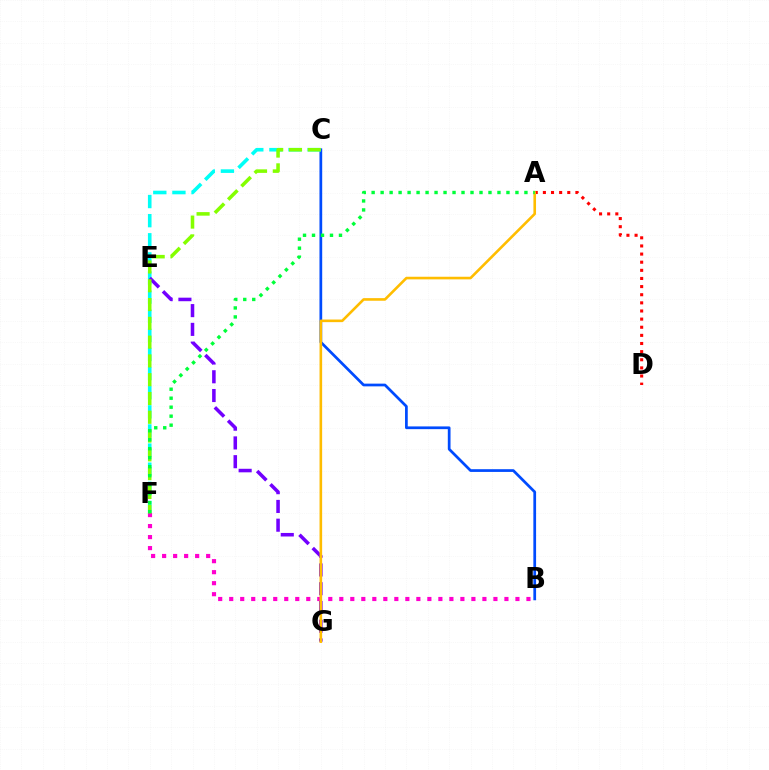{('B', 'C'): [{'color': '#004bff', 'line_style': 'solid', 'thickness': 1.97}], ('C', 'F'): [{'color': '#00fff6', 'line_style': 'dashed', 'thickness': 2.6}, {'color': '#84ff00', 'line_style': 'dashed', 'thickness': 2.55}], ('A', 'D'): [{'color': '#ff0000', 'line_style': 'dotted', 'thickness': 2.21}], ('B', 'F'): [{'color': '#ff00cf', 'line_style': 'dotted', 'thickness': 2.99}], ('E', 'G'): [{'color': '#7200ff', 'line_style': 'dashed', 'thickness': 2.55}], ('A', 'G'): [{'color': '#ffbd00', 'line_style': 'solid', 'thickness': 1.88}], ('A', 'F'): [{'color': '#00ff39', 'line_style': 'dotted', 'thickness': 2.44}]}